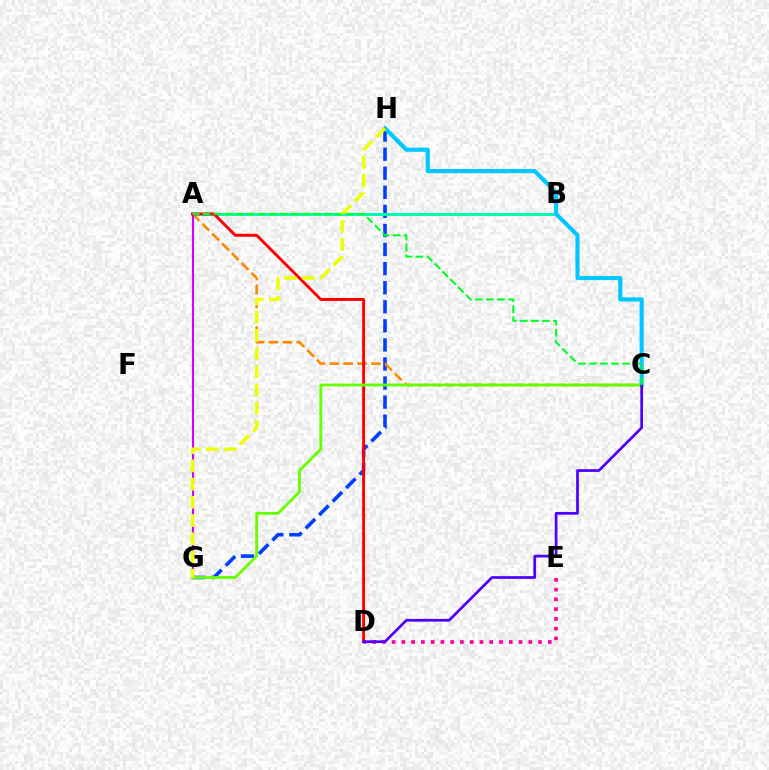{('G', 'H'): [{'color': '#003fff', 'line_style': 'dashed', 'thickness': 2.59}, {'color': '#eeff00', 'line_style': 'dashed', 'thickness': 2.47}], ('A', 'B'): [{'color': '#00ffaf', 'line_style': 'solid', 'thickness': 2.13}], ('A', 'C'): [{'color': '#ff8800', 'line_style': 'dashed', 'thickness': 1.89}, {'color': '#00ff27', 'line_style': 'dashed', 'thickness': 1.5}], ('A', 'G'): [{'color': '#d600ff', 'line_style': 'solid', 'thickness': 1.51}], ('C', 'H'): [{'color': '#00c7ff', 'line_style': 'solid', 'thickness': 2.98}], ('A', 'D'): [{'color': '#ff0000', 'line_style': 'solid', 'thickness': 2.1}], ('D', 'E'): [{'color': '#ff00a0', 'line_style': 'dotted', 'thickness': 2.65}], ('C', 'G'): [{'color': '#66ff00', 'line_style': 'solid', 'thickness': 2.03}], ('C', 'D'): [{'color': '#4f00ff', 'line_style': 'solid', 'thickness': 1.96}]}